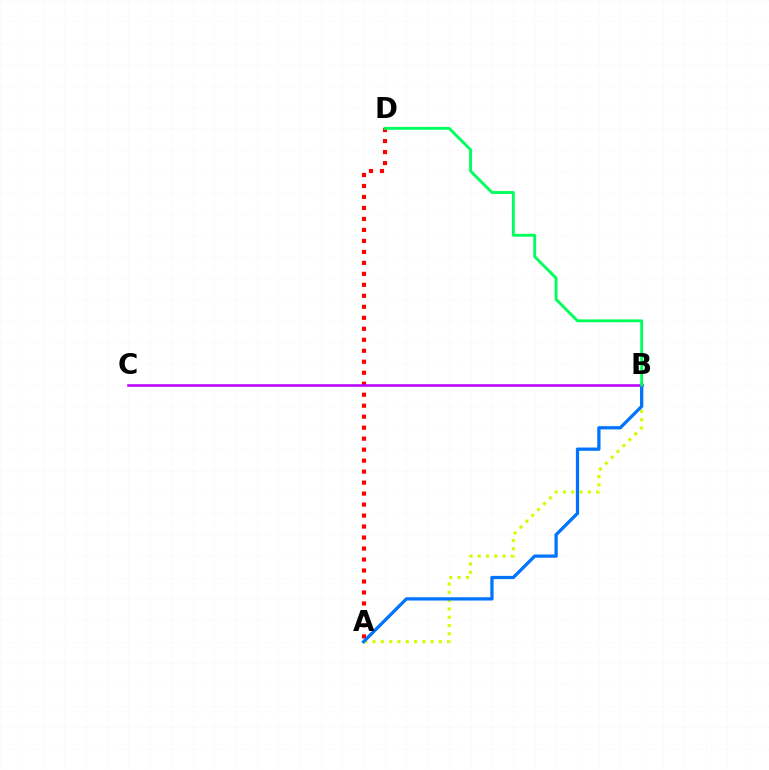{('A', 'B'): [{'color': '#d1ff00', 'line_style': 'dotted', 'thickness': 2.25}, {'color': '#0074ff', 'line_style': 'solid', 'thickness': 2.35}], ('A', 'D'): [{'color': '#ff0000', 'line_style': 'dotted', 'thickness': 2.98}], ('B', 'C'): [{'color': '#b900ff', 'line_style': 'solid', 'thickness': 1.84}], ('B', 'D'): [{'color': '#00ff5c', 'line_style': 'solid', 'thickness': 2.06}]}